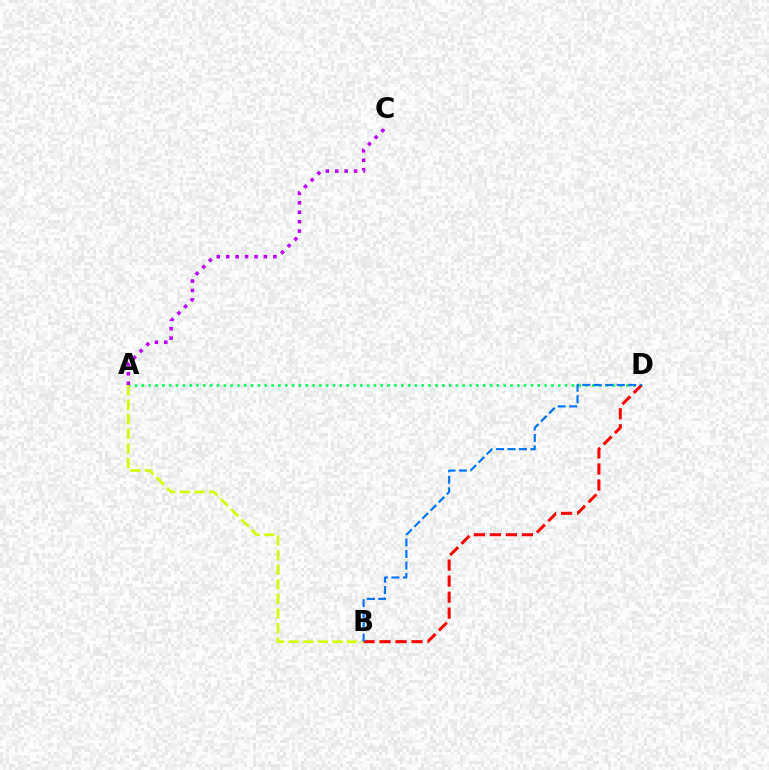{('A', 'D'): [{'color': '#00ff5c', 'line_style': 'dotted', 'thickness': 1.85}], ('B', 'D'): [{'color': '#ff0000', 'line_style': 'dashed', 'thickness': 2.18}, {'color': '#0074ff', 'line_style': 'dashed', 'thickness': 1.56}], ('A', 'C'): [{'color': '#b900ff', 'line_style': 'dotted', 'thickness': 2.56}], ('A', 'B'): [{'color': '#d1ff00', 'line_style': 'dashed', 'thickness': 1.98}]}